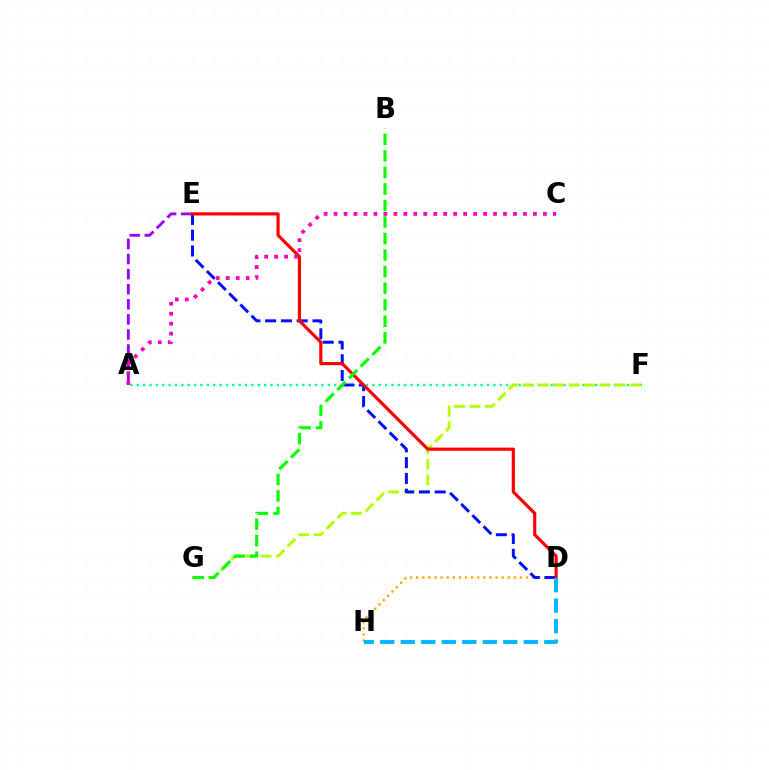{('A', 'F'): [{'color': '#00ff9d', 'line_style': 'dotted', 'thickness': 1.73}], ('D', 'H'): [{'color': '#ffa500', 'line_style': 'dotted', 'thickness': 1.66}, {'color': '#00b5ff', 'line_style': 'dashed', 'thickness': 2.79}], ('F', 'G'): [{'color': '#b3ff00', 'line_style': 'dashed', 'thickness': 2.1}], ('A', 'E'): [{'color': '#9b00ff', 'line_style': 'dashed', 'thickness': 2.05}], ('D', 'E'): [{'color': '#0010ff', 'line_style': 'dashed', 'thickness': 2.14}, {'color': '#ff0000', 'line_style': 'solid', 'thickness': 2.28}], ('B', 'G'): [{'color': '#08ff00', 'line_style': 'dashed', 'thickness': 2.25}], ('A', 'C'): [{'color': '#ff00bd', 'line_style': 'dotted', 'thickness': 2.71}]}